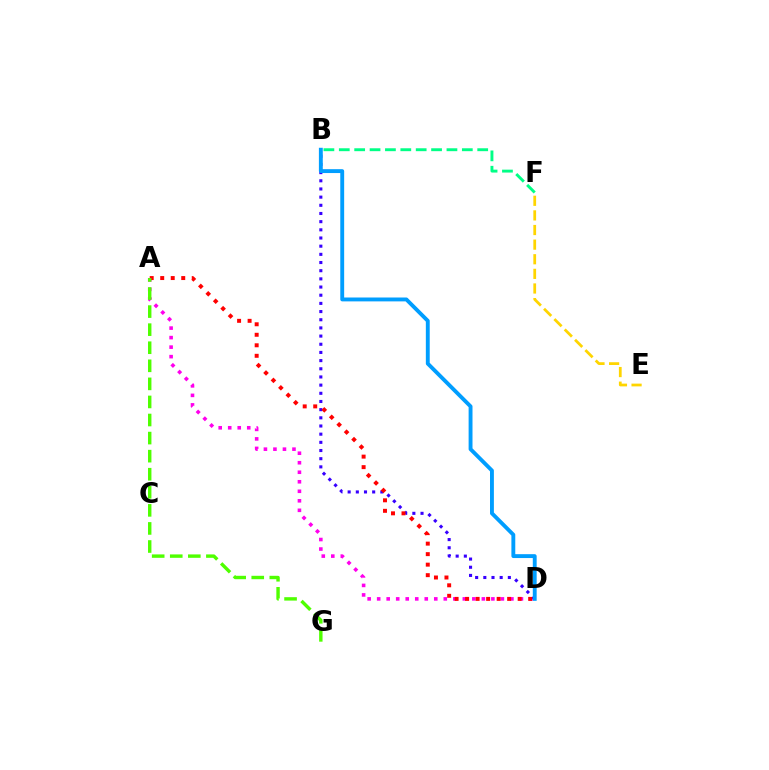{('A', 'D'): [{'color': '#ff00ed', 'line_style': 'dotted', 'thickness': 2.59}, {'color': '#ff0000', 'line_style': 'dotted', 'thickness': 2.86}], ('B', 'F'): [{'color': '#00ff86', 'line_style': 'dashed', 'thickness': 2.09}], ('B', 'D'): [{'color': '#3700ff', 'line_style': 'dotted', 'thickness': 2.22}, {'color': '#009eff', 'line_style': 'solid', 'thickness': 2.79}], ('A', 'G'): [{'color': '#4fff00', 'line_style': 'dashed', 'thickness': 2.45}], ('E', 'F'): [{'color': '#ffd500', 'line_style': 'dashed', 'thickness': 1.99}]}